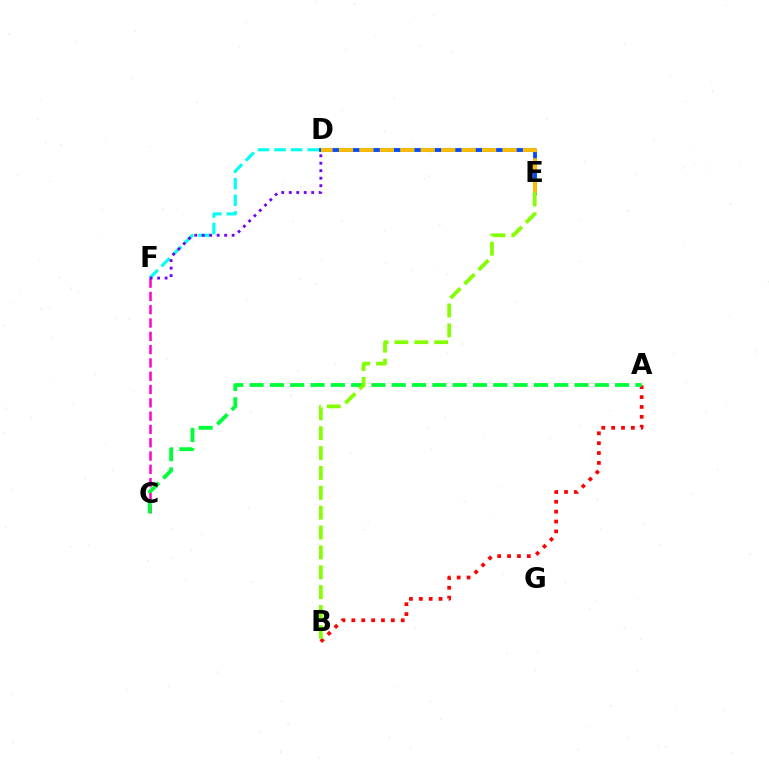{('A', 'B'): [{'color': '#ff0000', 'line_style': 'dotted', 'thickness': 2.68}], ('D', 'F'): [{'color': '#00fff6', 'line_style': 'dashed', 'thickness': 2.25}, {'color': '#7200ff', 'line_style': 'dotted', 'thickness': 2.03}], ('D', 'E'): [{'color': '#004bff', 'line_style': 'solid', 'thickness': 2.77}, {'color': '#ffbd00', 'line_style': 'dashed', 'thickness': 2.78}], ('C', 'F'): [{'color': '#ff00cf', 'line_style': 'dashed', 'thickness': 1.81}], ('A', 'C'): [{'color': '#00ff39', 'line_style': 'dashed', 'thickness': 2.76}], ('B', 'E'): [{'color': '#84ff00', 'line_style': 'dashed', 'thickness': 2.7}]}